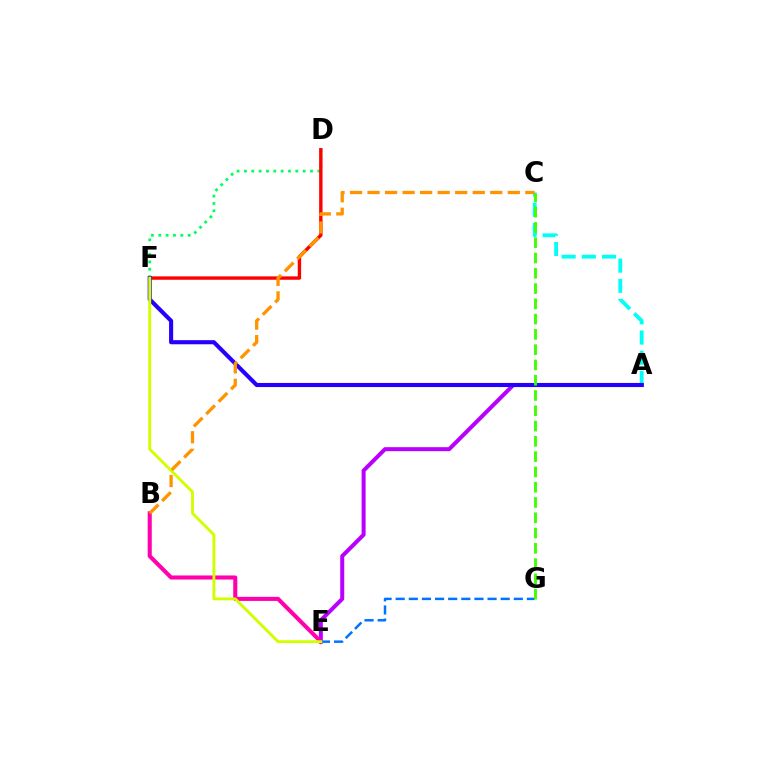{('D', 'F'): [{'color': '#00ff5c', 'line_style': 'dotted', 'thickness': 1.99}, {'color': '#ff0000', 'line_style': 'solid', 'thickness': 2.44}], ('A', 'C'): [{'color': '#00fff6', 'line_style': 'dashed', 'thickness': 2.74}], ('A', 'E'): [{'color': '#b900ff', 'line_style': 'solid', 'thickness': 2.88}], ('A', 'F'): [{'color': '#2500ff', 'line_style': 'solid', 'thickness': 2.95}], ('B', 'E'): [{'color': '#ff00ac', 'line_style': 'solid', 'thickness': 2.93}], ('E', 'G'): [{'color': '#0074ff', 'line_style': 'dashed', 'thickness': 1.78}], ('C', 'G'): [{'color': '#3dff00', 'line_style': 'dashed', 'thickness': 2.08}], ('E', 'F'): [{'color': '#d1ff00', 'line_style': 'solid', 'thickness': 2.08}], ('B', 'C'): [{'color': '#ff9400', 'line_style': 'dashed', 'thickness': 2.38}]}